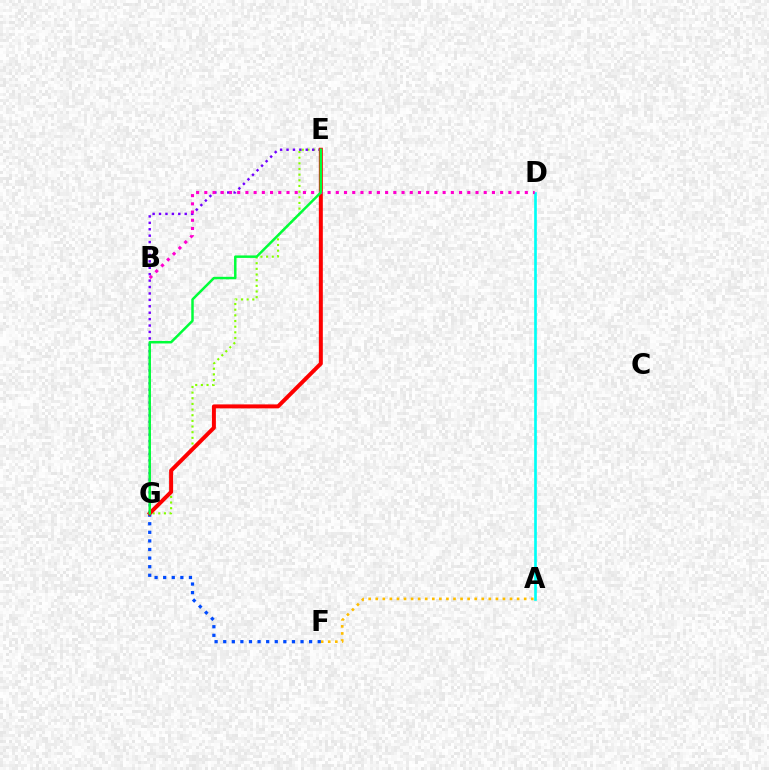{('E', 'G'): [{'color': '#84ff00', 'line_style': 'dotted', 'thickness': 1.54}, {'color': '#7200ff', 'line_style': 'dotted', 'thickness': 1.74}, {'color': '#ff0000', 'line_style': 'solid', 'thickness': 2.86}, {'color': '#00ff39', 'line_style': 'solid', 'thickness': 1.79}], ('A', 'F'): [{'color': '#ffbd00', 'line_style': 'dotted', 'thickness': 1.92}], ('F', 'G'): [{'color': '#004bff', 'line_style': 'dotted', 'thickness': 2.33}], ('A', 'D'): [{'color': '#00fff6', 'line_style': 'solid', 'thickness': 1.92}], ('B', 'D'): [{'color': '#ff00cf', 'line_style': 'dotted', 'thickness': 2.23}]}